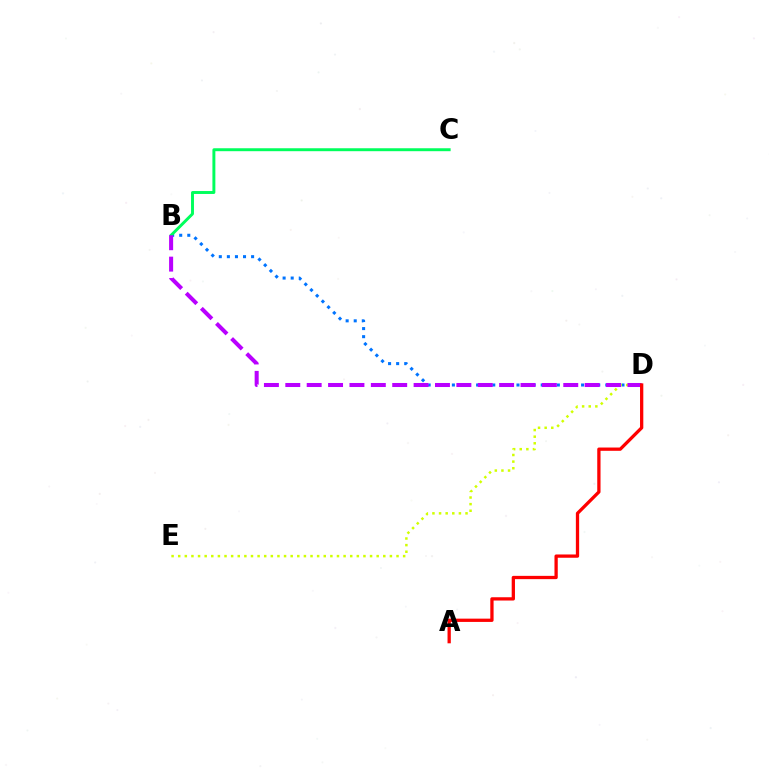{('B', 'D'): [{'color': '#0074ff', 'line_style': 'dotted', 'thickness': 2.19}, {'color': '#b900ff', 'line_style': 'dashed', 'thickness': 2.9}], ('D', 'E'): [{'color': '#d1ff00', 'line_style': 'dotted', 'thickness': 1.8}], ('B', 'C'): [{'color': '#00ff5c', 'line_style': 'solid', 'thickness': 2.12}], ('A', 'D'): [{'color': '#ff0000', 'line_style': 'solid', 'thickness': 2.36}]}